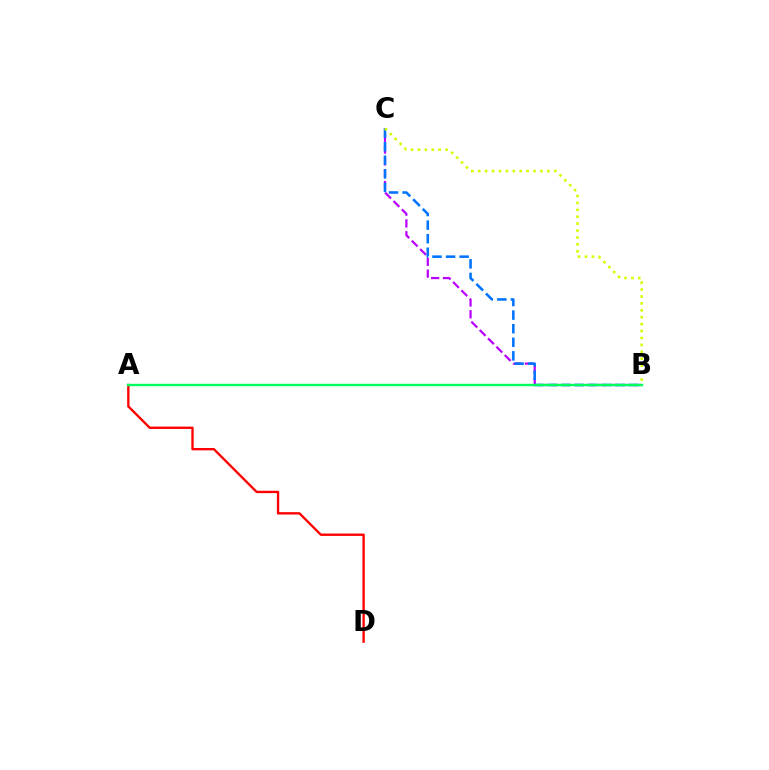{('B', 'C'): [{'color': '#b900ff', 'line_style': 'dashed', 'thickness': 1.6}, {'color': '#0074ff', 'line_style': 'dashed', 'thickness': 1.85}, {'color': '#d1ff00', 'line_style': 'dotted', 'thickness': 1.88}], ('A', 'D'): [{'color': '#ff0000', 'line_style': 'solid', 'thickness': 1.7}], ('A', 'B'): [{'color': '#00ff5c', 'line_style': 'solid', 'thickness': 1.72}]}